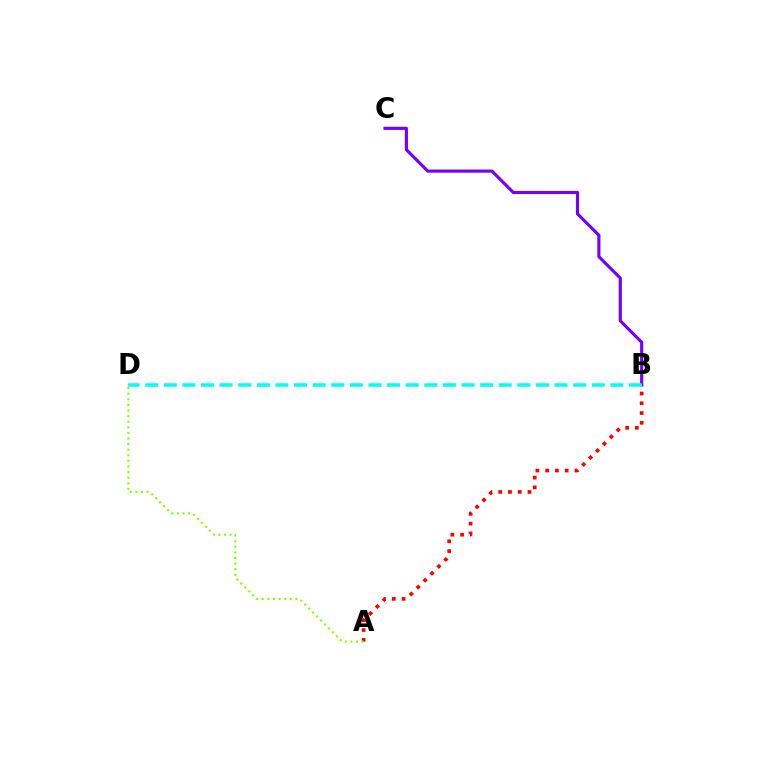{('B', 'C'): [{'color': '#7200ff', 'line_style': 'solid', 'thickness': 2.25}], ('A', 'B'): [{'color': '#ff0000', 'line_style': 'dotted', 'thickness': 2.65}], ('A', 'D'): [{'color': '#84ff00', 'line_style': 'dotted', 'thickness': 1.52}], ('B', 'D'): [{'color': '#00fff6', 'line_style': 'dashed', 'thickness': 2.53}]}